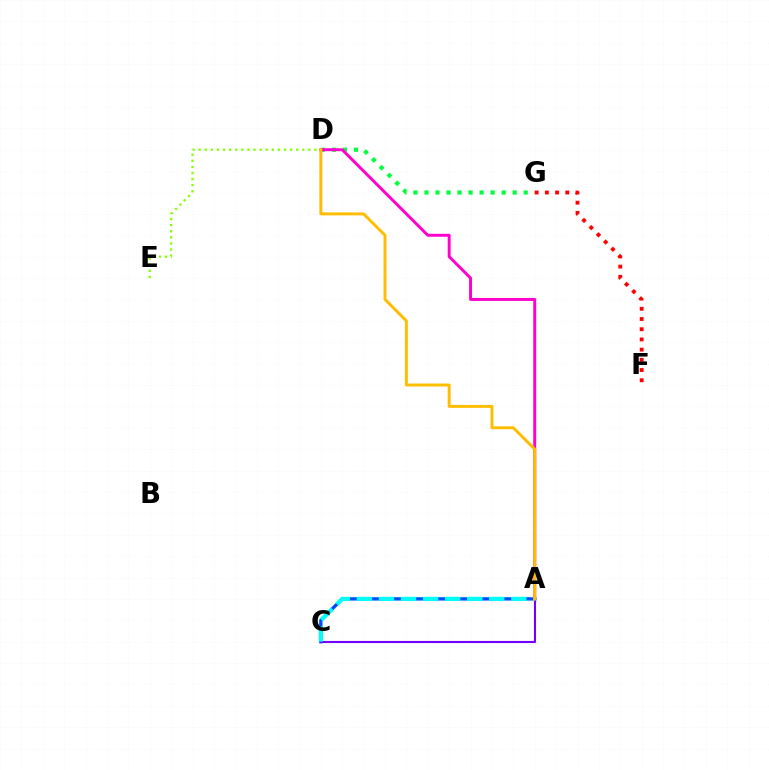{('A', 'C'): [{'color': '#004bff', 'line_style': 'solid', 'thickness': 2.41}, {'color': '#7200ff', 'line_style': 'solid', 'thickness': 1.52}, {'color': '#00fff6', 'line_style': 'dashed', 'thickness': 3.0}], ('D', 'G'): [{'color': '#00ff39', 'line_style': 'dotted', 'thickness': 3.0}], ('D', 'E'): [{'color': '#84ff00', 'line_style': 'dotted', 'thickness': 1.66}], ('A', 'D'): [{'color': '#ff00cf', 'line_style': 'solid', 'thickness': 2.12}, {'color': '#ffbd00', 'line_style': 'solid', 'thickness': 2.12}], ('F', 'G'): [{'color': '#ff0000', 'line_style': 'dotted', 'thickness': 2.77}]}